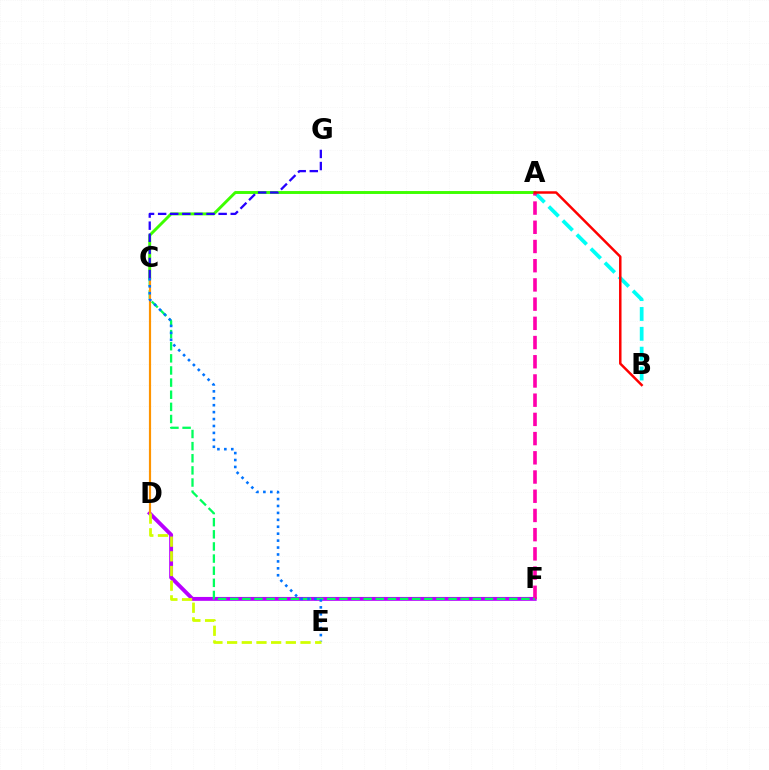{('D', 'F'): [{'color': '#b900ff', 'line_style': 'solid', 'thickness': 2.8}], ('A', 'B'): [{'color': '#00fff6', 'line_style': 'dashed', 'thickness': 2.7}, {'color': '#ff0000', 'line_style': 'solid', 'thickness': 1.79}], ('A', 'C'): [{'color': '#3dff00', 'line_style': 'solid', 'thickness': 2.1}], ('A', 'F'): [{'color': '#ff00ac', 'line_style': 'dashed', 'thickness': 2.61}], ('C', 'F'): [{'color': '#00ff5c', 'line_style': 'dashed', 'thickness': 1.65}], ('C', 'D'): [{'color': '#ff9400', 'line_style': 'solid', 'thickness': 1.57}], ('C', 'E'): [{'color': '#0074ff', 'line_style': 'dotted', 'thickness': 1.88}], ('C', 'G'): [{'color': '#2500ff', 'line_style': 'dashed', 'thickness': 1.64}], ('D', 'E'): [{'color': '#d1ff00', 'line_style': 'dashed', 'thickness': 1.99}]}